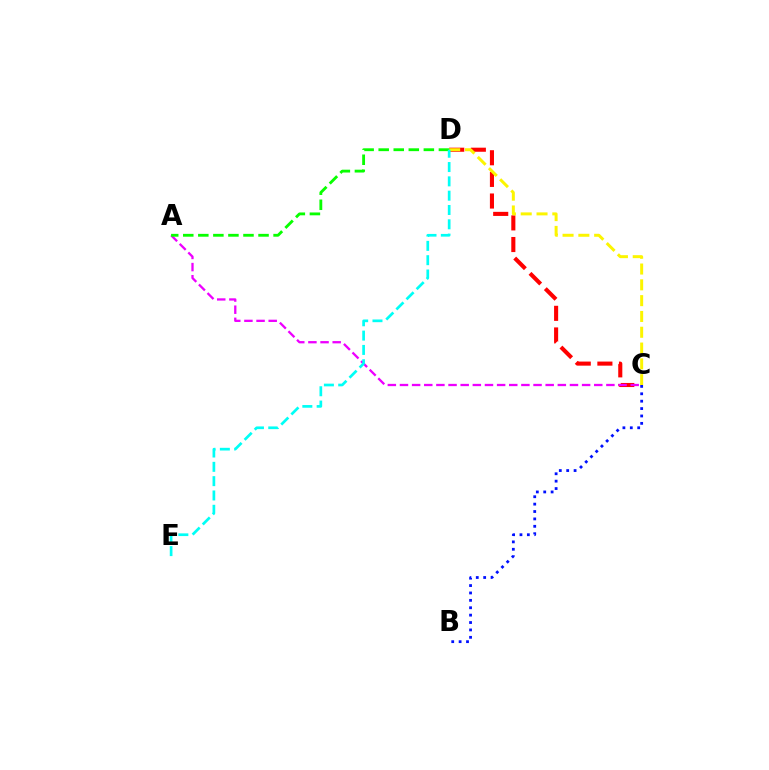{('C', 'D'): [{'color': '#ff0000', 'line_style': 'dashed', 'thickness': 2.94}, {'color': '#fcf500', 'line_style': 'dashed', 'thickness': 2.15}], ('A', 'C'): [{'color': '#ee00ff', 'line_style': 'dashed', 'thickness': 1.65}], ('B', 'C'): [{'color': '#0010ff', 'line_style': 'dotted', 'thickness': 2.01}], ('A', 'D'): [{'color': '#08ff00', 'line_style': 'dashed', 'thickness': 2.05}], ('D', 'E'): [{'color': '#00fff6', 'line_style': 'dashed', 'thickness': 1.94}]}